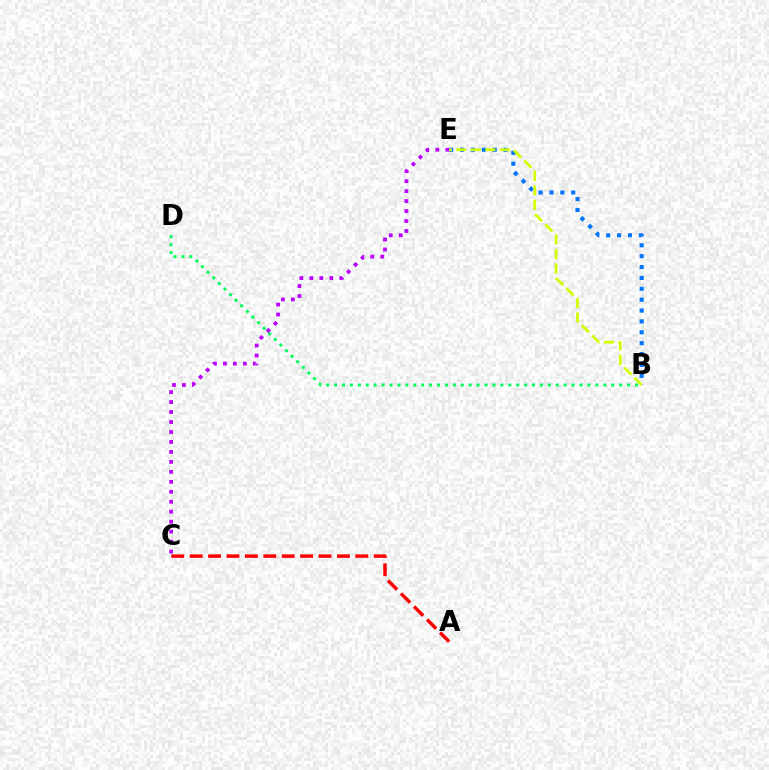{('A', 'C'): [{'color': '#ff0000', 'line_style': 'dashed', 'thickness': 2.5}], ('B', 'E'): [{'color': '#0074ff', 'line_style': 'dotted', 'thickness': 2.95}, {'color': '#d1ff00', 'line_style': 'dashed', 'thickness': 1.97}], ('B', 'D'): [{'color': '#00ff5c', 'line_style': 'dotted', 'thickness': 2.15}], ('C', 'E'): [{'color': '#b900ff', 'line_style': 'dotted', 'thickness': 2.71}]}